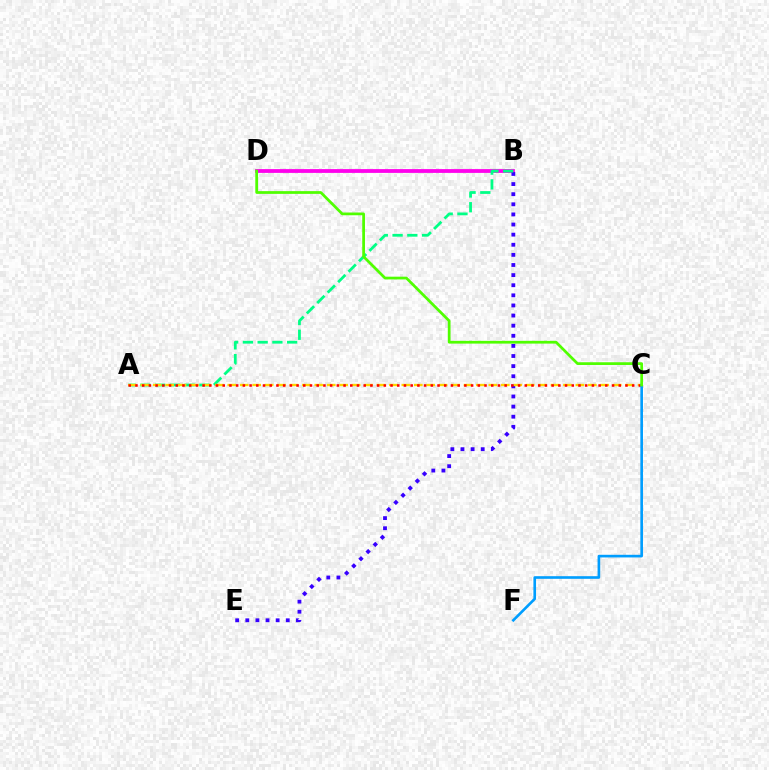{('B', 'D'): [{'color': '#ff00ed', 'line_style': 'solid', 'thickness': 2.73}], ('B', 'E'): [{'color': '#3700ff', 'line_style': 'dotted', 'thickness': 2.75}], ('A', 'B'): [{'color': '#00ff86', 'line_style': 'dashed', 'thickness': 2.0}], ('A', 'C'): [{'color': '#ffd500', 'line_style': 'dashed', 'thickness': 1.69}, {'color': '#ff0000', 'line_style': 'dotted', 'thickness': 1.82}], ('C', 'F'): [{'color': '#009eff', 'line_style': 'solid', 'thickness': 1.9}], ('C', 'D'): [{'color': '#4fff00', 'line_style': 'solid', 'thickness': 1.97}]}